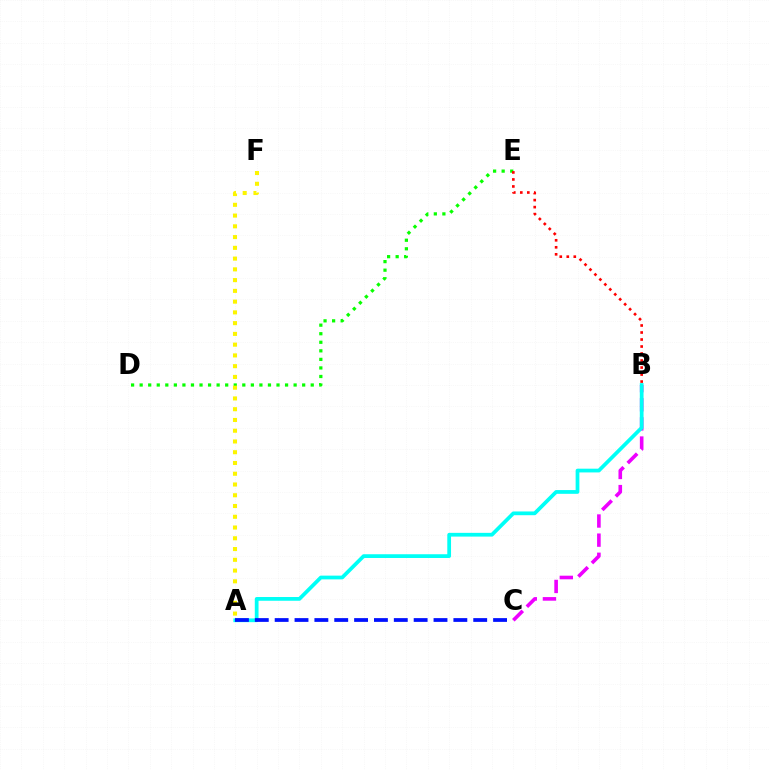{('B', 'C'): [{'color': '#ee00ff', 'line_style': 'dashed', 'thickness': 2.6}], ('D', 'E'): [{'color': '#08ff00', 'line_style': 'dotted', 'thickness': 2.32}], ('A', 'B'): [{'color': '#00fff6', 'line_style': 'solid', 'thickness': 2.7}], ('A', 'C'): [{'color': '#0010ff', 'line_style': 'dashed', 'thickness': 2.7}], ('B', 'E'): [{'color': '#ff0000', 'line_style': 'dotted', 'thickness': 1.9}], ('A', 'F'): [{'color': '#fcf500', 'line_style': 'dotted', 'thickness': 2.92}]}